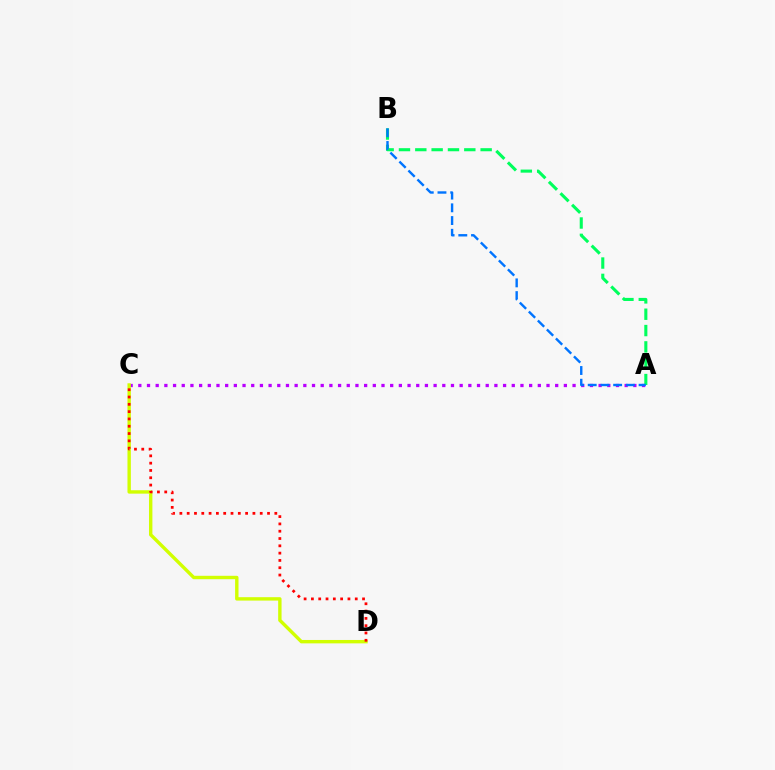{('A', 'C'): [{'color': '#b900ff', 'line_style': 'dotted', 'thickness': 2.36}], ('A', 'B'): [{'color': '#00ff5c', 'line_style': 'dashed', 'thickness': 2.22}, {'color': '#0074ff', 'line_style': 'dashed', 'thickness': 1.73}], ('C', 'D'): [{'color': '#d1ff00', 'line_style': 'solid', 'thickness': 2.45}, {'color': '#ff0000', 'line_style': 'dotted', 'thickness': 1.98}]}